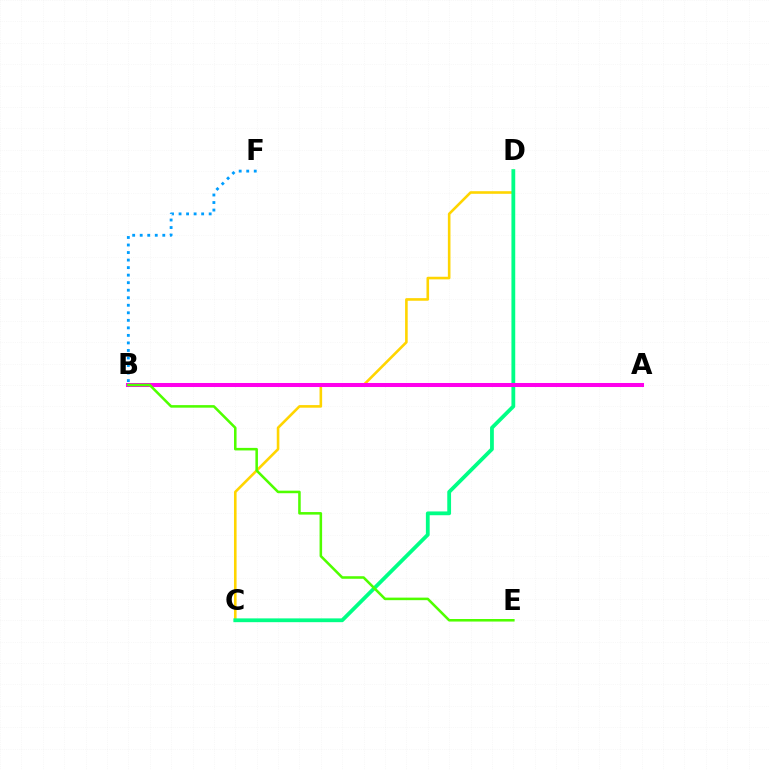{('B', 'F'): [{'color': '#009eff', 'line_style': 'dotted', 'thickness': 2.05}], ('A', 'B'): [{'color': '#3700ff', 'line_style': 'solid', 'thickness': 1.61}, {'color': '#ff0000', 'line_style': 'dotted', 'thickness': 1.74}, {'color': '#ff00ed', 'line_style': 'solid', 'thickness': 2.9}], ('C', 'D'): [{'color': '#ffd500', 'line_style': 'solid', 'thickness': 1.88}, {'color': '#00ff86', 'line_style': 'solid', 'thickness': 2.73}], ('B', 'E'): [{'color': '#4fff00', 'line_style': 'solid', 'thickness': 1.84}]}